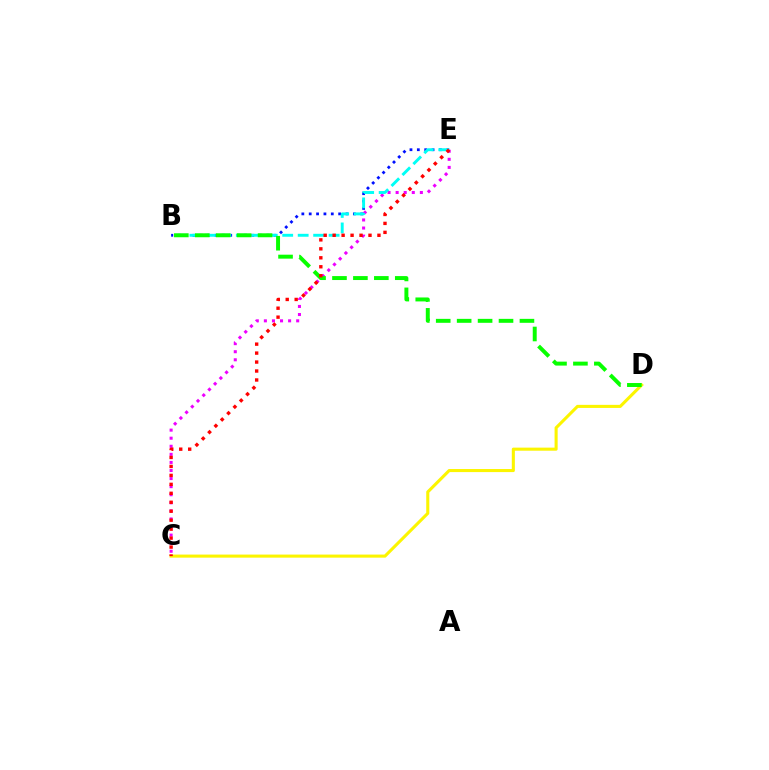{('C', 'E'): [{'color': '#ee00ff', 'line_style': 'dotted', 'thickness': 2.19}, {'color': '#ff0000', 'line_style': 'dotted', 'thickness': 2.43}], ('B', 'E'): [{'color': '#0010ff', 'line_style': 'dotted', 'thickness': 2.0}, {'color': '#00fff6', 'line_style': 'dashed', 'thickness': 2.1}], ('C', 'D'): [{'color': '#fcf500', 'line_style': 'solid', 'thickness': 2.21}], ('B', 'D'): [{'color': '#08ff00', 'line_style': 'dashed', 'thickness': 2.84}]}